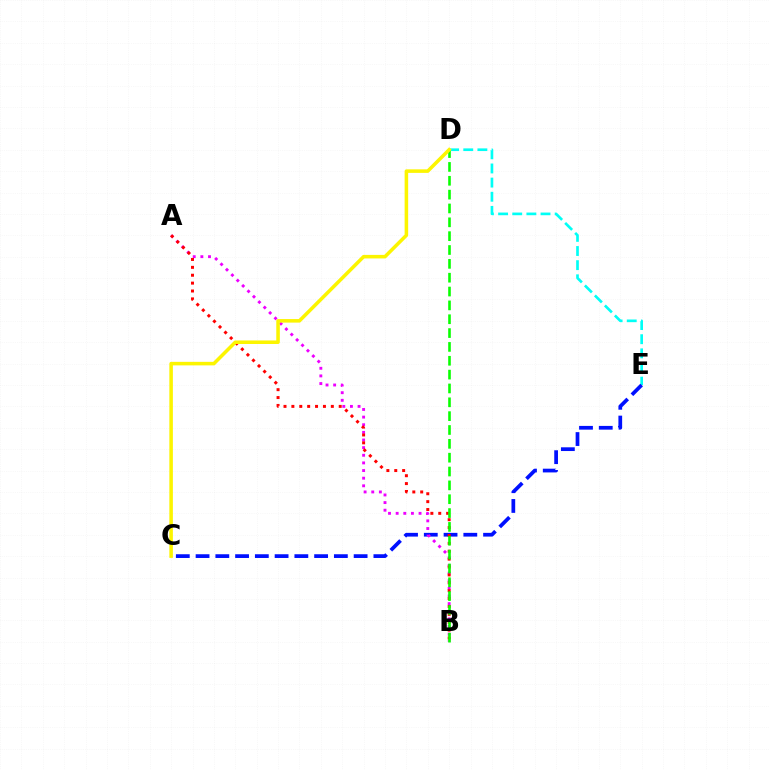{('D', 'E'): [{'color': '#00fff6', 'line_style': 'dashed', 'thickness': 1.92}], ('C', 'E'): [{'color': '#0010ff', 'line_style': 'dashed', 'thickness': 2.68}], ('A', 'B'): [{'color': '#ee00ff', 'line_style': 'dotted', 'thickness': 2.07}, {'color': '#ff0000', 'line_style': 'dotted', 'thickness': 2.14}], ('B', 'D'): [{'color': '#08ff00', 'line_style': 'dashed', 'thickness': 1.88}], ('C', 'D'): [{'color': '#fcf500', 'line_style': 'solid', 'thickness': 2.55}]}